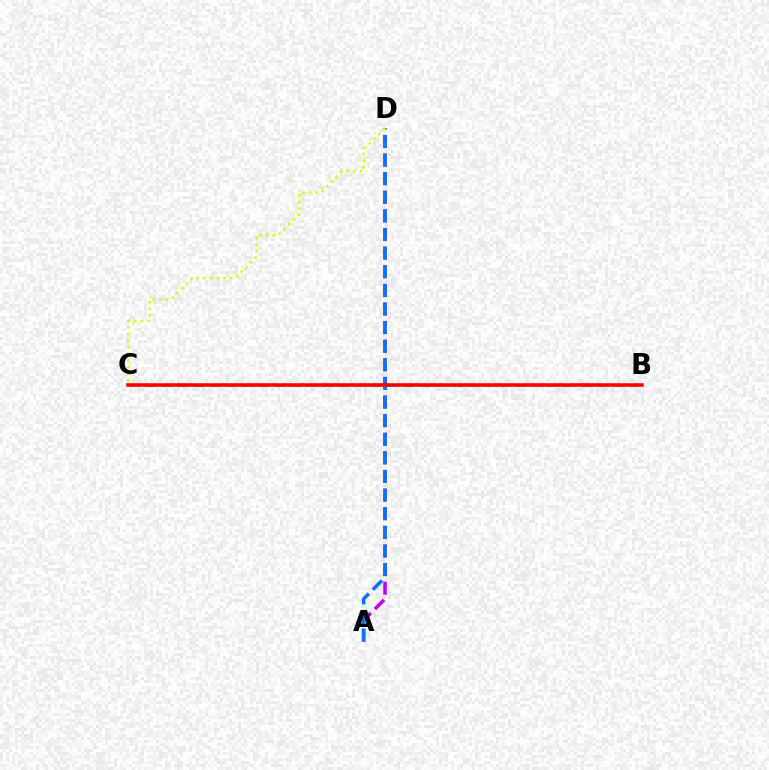{('A', 'D'): [{'color': '#b900ff', 'line_style': 'dashed', 'thickness': 2.53}, {'color': '#0074ff', 'line_style': 'dashed', 'thickness': 2.53}], ('B', 'C'): [{'color': '#00ff5c', 'line_style': 'dashed', 'thickness': 2.2}, {'color': '#ff0000', 'line_style': 'solid', 'thickness': 2.57}], ('C', 'D'): [{'color': '#d1ff00', 'line_style': 'dotted', 'thickness': 1.8}]}